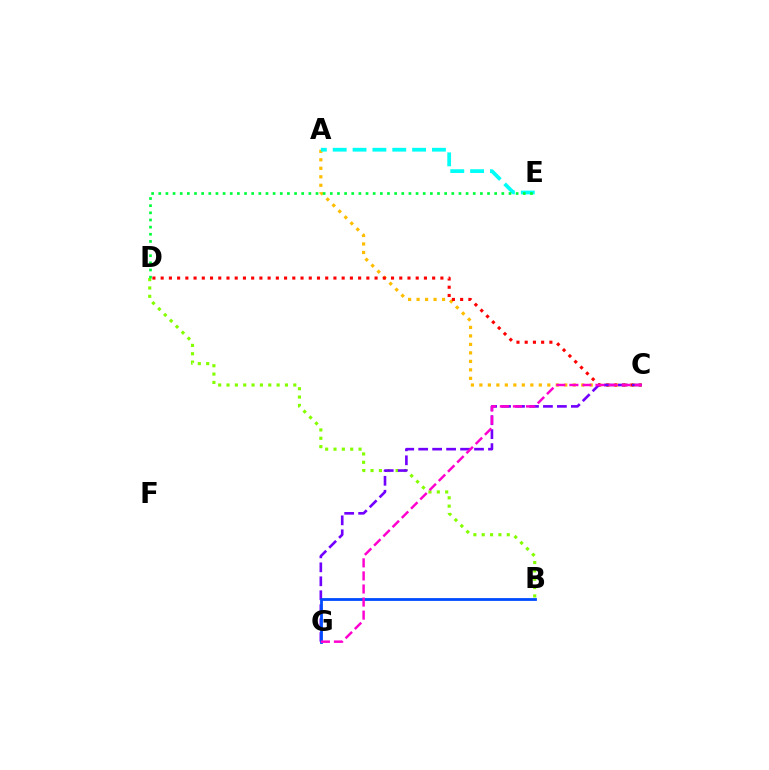{('A', 'C'): [{'color': '#ffbd00', 'line_style': 'dotted', 'thickness': 2.31}], ('C', 'D'): [{'color': '#ff0000', 'line_style': 'dotted', 'thickness': 2.24}], ('A', 'E'): [{'color': '#00fff6', 'line_style': 'dashed', 'thickness': 2.7}], ('B', 'D'): [{'color': '#84ff00', 'line_style': 'dotted', 'thickness': 2.27}], ('C', 'G'): [{'color': '#7200ff', 'line_style': 'dashed', 'thickness': 1.9}, {'color': '#ff00cf', 'line_style': 'dashed', 'thickness': 1.77}], ('D', 'E'): [{'color': '#00ff39', 'line_style': 'dotted', 'thickness': 1.94}], ('B', 'G'): [{'color': '#004bff', 'line_style': 'solid', 'thickness': 2.01}]}